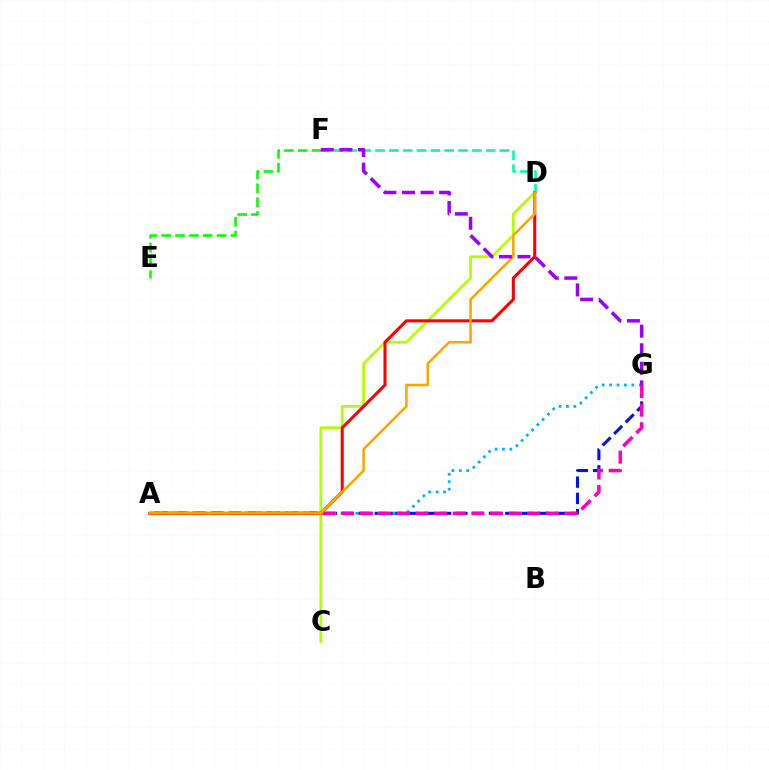{('C', 'D'): [{'color': '#b3ff00', 'line_style': 'solid', 'thickness': 1.99}], ('A', 'G'): [{'color': '#0010ff', 'line_style': 'dashed', 'thickness': 2.22}, {'color': '#00b5ff', 'line_style': 'dotted', 'thickness': 2.02}, {'color': '#ff00bd', 'line_style': 'dashed', 'thickness': 2.53}], ('D', 'F'): [{'color': '#00ff9d', 'line_style': 'dashed', 'thickness': 1.88}], ('E', 'F'): [{'color': '#08ff00', 'line_style': 'dashed', 'thickness': 1.88}], ('A', 'D'): [{'color': '#ff0000', 'line_style': 'solid', 'thickness': 2.2}, {'color': '#ffa500', 'line_style': 'solid', 'thickness': 1.84}], ('F', 'G'): [{'color': '#9b00ff', 'line_style': 'dashed', 'thickness': 2.52}]}